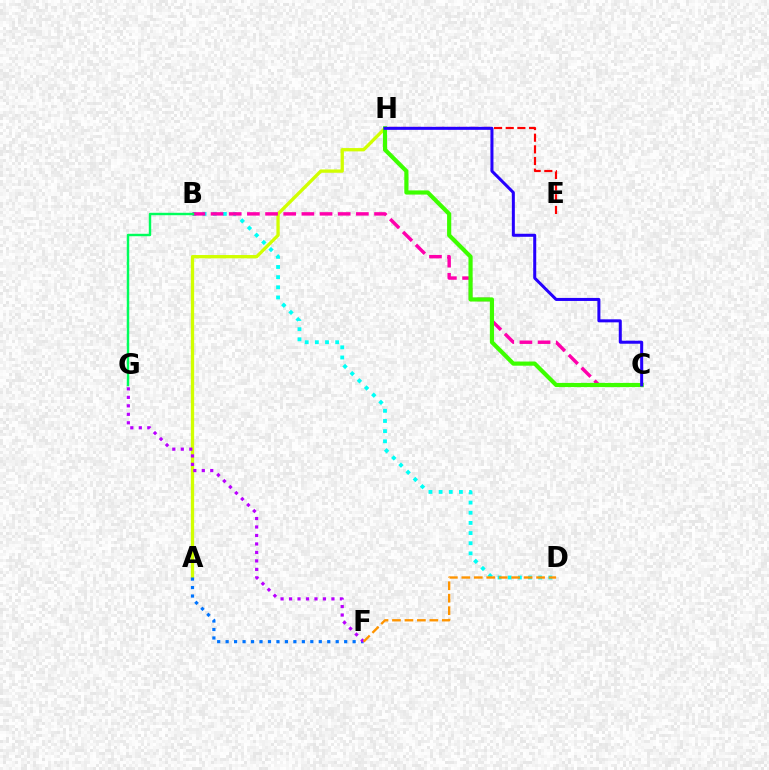{('E', 'H'): [{'color': '#ff0000', 'line_style': 'dashed', 'thickness': 1.58}], ('A', 'H'): [{'color': '#d1ff00', 'line_style': 'solid', 'thickness': 2.38}], ('A', 'F'): [{'color': '#0074ff', 'line_style': 'dotted', 'thickness': 2.3}], ('B', 'D'): [{'color': '#00fff6', 'line_style': 'dotted', 'thickness': 2.76}], ('F', 'G'): [{'color': '#b900ff', 'line_style': 'dotted', 'thickness': 2.3}], ('B', 'C'): [{'color': '#ff00ac', 'line_style': 'dashed', 'thickness': 2.47}], ('B', 'G'): [{'color': '#00ff5c', 'line_style': 'solid', 'thickness': 1.75}], ('C', 'H'): [{'color': '#3dff00', 'line_style': 'solid', 'thickness': 3.0}, {'color': '#2500ff', 'line_style': 'solid', 'thickness': 2.18}], ('D', 'F'): [{'color': '#ff9400', 'line_style': 'dashed', 'thickness': 1.69}]}